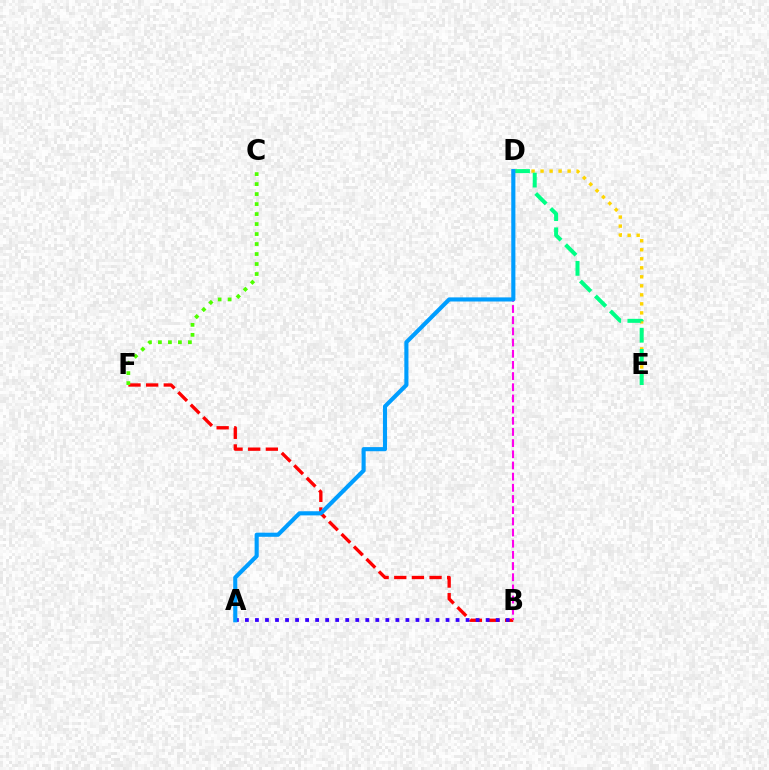{('B', 'F'): [{'color': '#ff0000', 'line_style': 'dashed', 'thickness': 2.4}], ('D', 'E'): [{'color': '#ffd500', 'line_style': 'dotted', 'thickness': 2.45}, {'color': '#00ff86', 'line_style': 'dashed', 'thickness': 2.88}], ('B', 'D'): [{'color': '#ff00ed', 'line_style': 'dashed', 'thickness': 1.52}], ('C', 'F'): [{'color': '#4fff00', 'line_style': 'dotted', 'thickness': 2.71}], ('A', 'B'): [{'color': '#3700ff', 'line_style': 'dotted', 'thickness': 2.73}], ('A', 'D'): [{'color': '#009eff', 'line_style': 'solid', 'thickness': 2.96}]}